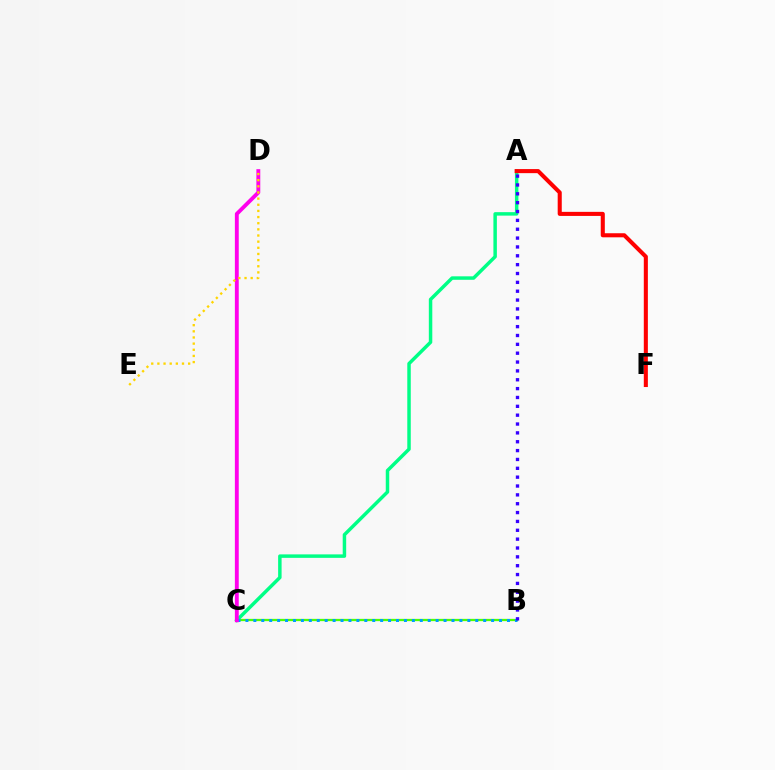{('B', 'C'): [{'color': '#4fff00', 'line_style': 'solid', 'thickness': 1.64}, {'color': '#009eff', 'line_style': 'dotted', 'thickness': 2.15}], ('A', 'C'): [{'color': '#00ff86', 'line_style': 'solid', 'thickness': 2.5}], ('A', 'F'): [{'color': '#ff0000', 'line_style': 'solid', 'thickness': 2.93}], ('A', 'B'): [{'color': '#3700ff', 'line_style': 'dotted', 'thickness': 2.41}], ('C', 'D'): [{'color': '#ff00ed', 'line_style': 'solid', 'thickness': 2.79}], ('D', 'E'): [{'color': '#ffd500', 'line_style': 'dotted', 'thickness': 1.67}]}